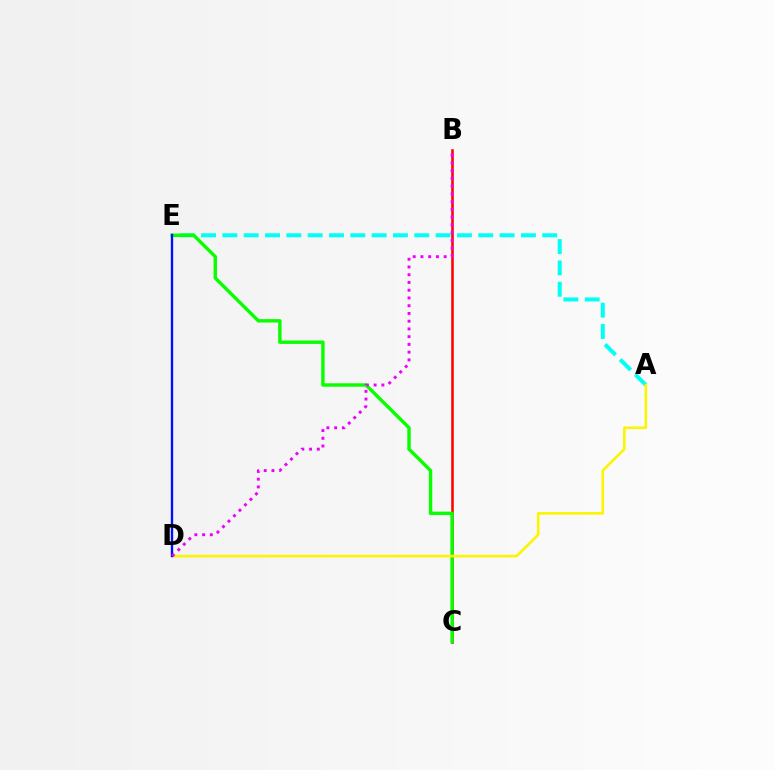{('A', 'E'): [{'color': '#00fff6', 'line_style': 'dashed', 'thickness': 2.9}], ('B', 'C'): [{'color': '#ff0000', 'line_style': 'solid', 'thickness': 1.83}], ('C', 'E'): [{'color': '#08ff00', 'line_style': 'solid', 'thickness': 2.46}], ('A', 'D'): [{'color': '#fcf500', 'line_style': 'solid', 'thickness': 1.88}], ('D', 'E'): [{'color': '#0010ff', 'line_style': 'solid', 'thickness': 1.69}], ('B', 'D'): [{'color': '#ee00ff', 'line_style': 'dotted', 'thickness': 2.1}]}